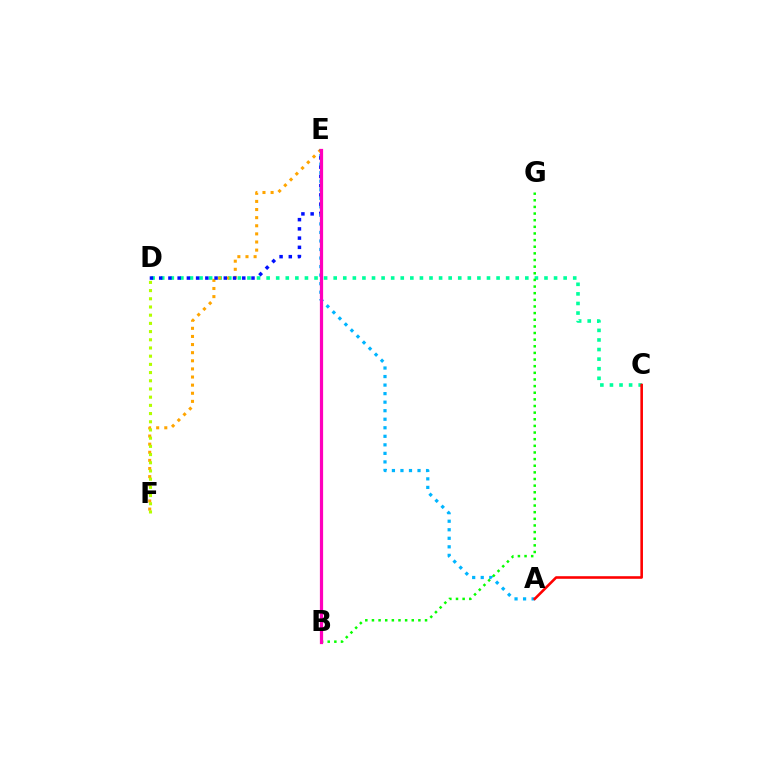{('A', 'E'): [{'color': '#00b5ff', 'line_style': 'dotted', 'thickness': 2.32}], ('B', 'E'): [{'color': '#9b00ff', 'line_style': 'solid', 'thickness': 2.14}, {'color': '#ff00bd', 'line_style': 'solid', 'thickness': 2.32}], ('C', 'D'): [{'color': '#00ff9d', 'line_style': 'dotted', 'thickness': 2.6}], ('E', 'F'): [{'color': '#ffa500', 'line_style': 'dotted', 'thickness': 2.21}], ('D', 'E'): [{'color': '#0010ff', 'line_style': 'dotted', 'thickness': 2.51}], ('A', 'C'): [{'color': '#ff0000', 'line_style': 'solid', 'thickness': 1.86}], ('B', 'G'): [{'color': '#08ff00', 'line_style': 'dotted', 'thickness': 1.8}], ('D', 'F'): [{'color': '#b3ff00', 'line_style': 'dotted', 'thickness': 2.23}]}